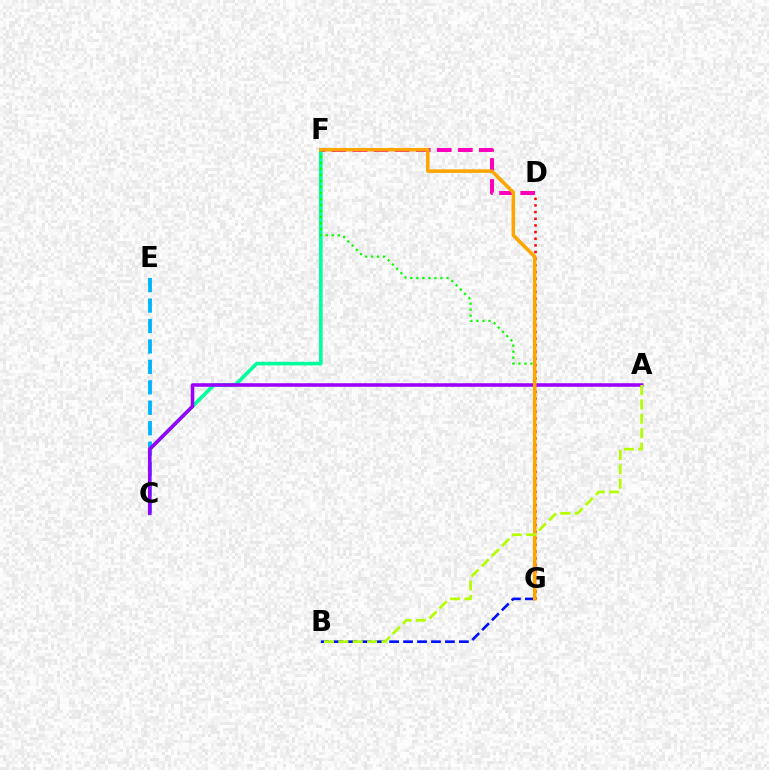{('C', 'F'): [{'color': '#00ff9d', 'line_style': 'solid', 'thickness': 2.6}], ('D', 'G'): [{'color': '#ff0000', 'line_style': 'dotted', 'thickness': 1.81}], ('C', 'E'): [{'color': '#00b5ff', 'line_style': 'dashed', 'thickness': 2.78}], ('D', 'F'): [{'color': '#ff00bd', 'line_style': 'dashed', 'thickness': 2.86}], ('A', 'C'): [{'color': '#9b00ff', 'line_style': 'solid', 'thickness': 2.55}], ('B', 'G'): [{'color': '#0010ff', 'line_style': 'dashed', 'thickness': 1.9}], ('F', 'G'): [{'color': '#08ff00', 'line_style': 'dotted', 'thickness': 1.64}, {'color': '#ffa500', 'line_style': 'solid', 'thickness': 2.56}], ('A', 'B'): [{'color': '#b3ff00', 'line_style': 'dashed', 'thickness': 1.95}]}